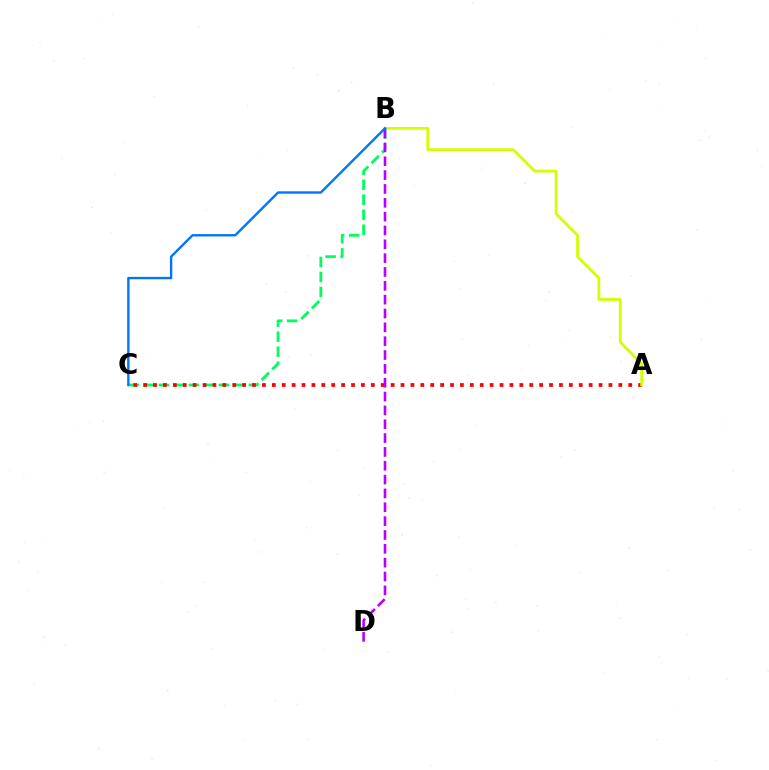{('B', 'C'): [{'color': '#00ff5c', 'line_style': 'dashed', 'thickness': 2.04}, {'color': '#0074ff', 'line_style': 'solid', 'thickness': 1.71}], ('A', 'C'): [{'color': '#ff0000', 'line_style': 'dotted', 'thickness': 2.69}], ('A', 'B'): [{'color': '#d1ff00', 'line_style': 'solid', 'thickness': 1.99}], ('B', 'D'): [{'color': '#b900ff', 'line_style': 'dashed', 'thickness': 1.88}]}